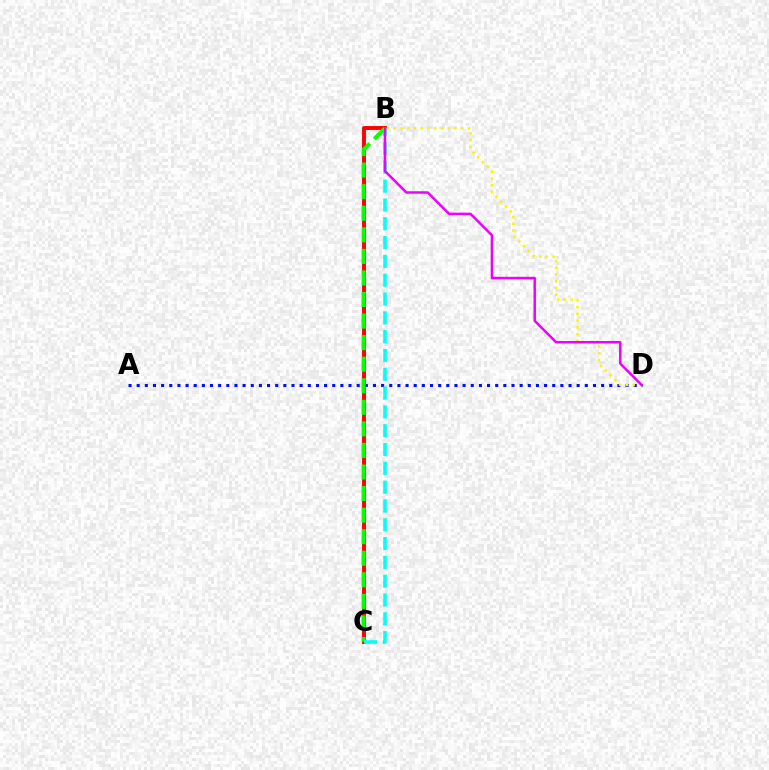{('B', 'C'): [{'color': '#ff0000', 'line_style': 'solid', 'thickness': 2.82}, {'color': '#08ff00', 'line_style': 'dashed', 'thickness': 2.93}, {'color': '#00fff6', 'line_style': 'dashed', 'thickness': 2.56}], ('A', 'D'): [{'color': '#0010ff', 'line_style': 'dotted', 'thickness': 2.21}], ('B', 'D'): [{'color': '#fcf500', 'line_style': 'dotted', 'thickness': 1.83}, {'color': '#ee00ff', 'line_style': 'solid', 'thickness': 1.79}]}